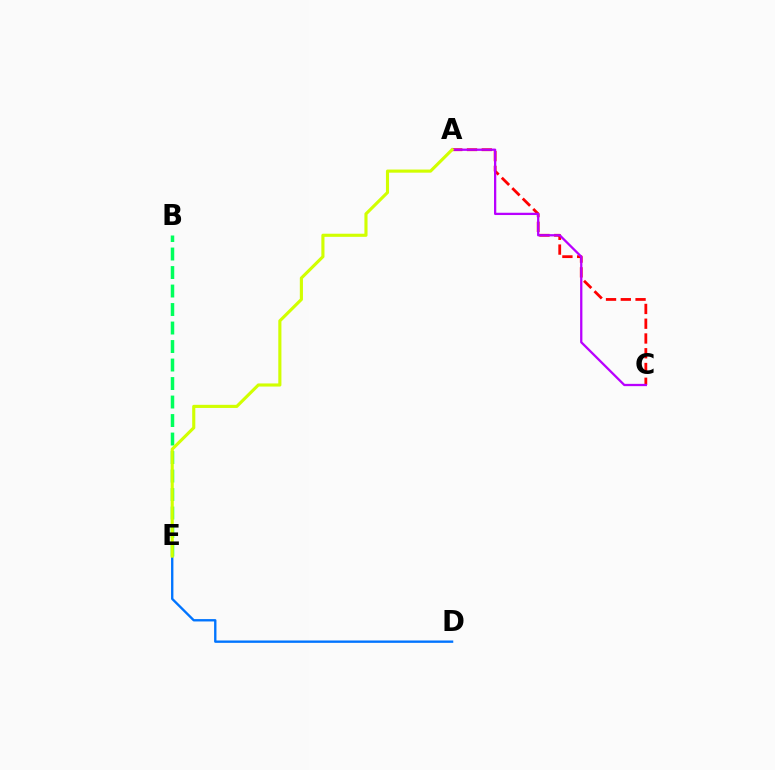{('D', 'E'): [{'color': '#0074ff', 'line_style': 'solid', 'thickness': 1.7}], ('A', 'C'): [{'color': '#ff0000', 'line_style': 'dashed', 'thickness': 2.01}, {'color': '#b900ff', 'line_style': 'solid', 'thickness': 1.64}], ('B', 'E'): [{'color': '#00ff5c', 'line_style': 'dashed', 'thickness': 2.51}], ('A', 'E'): [{'color': '#d1ff00', 'line_style': 'solid', 'thickness': 2.25}]}